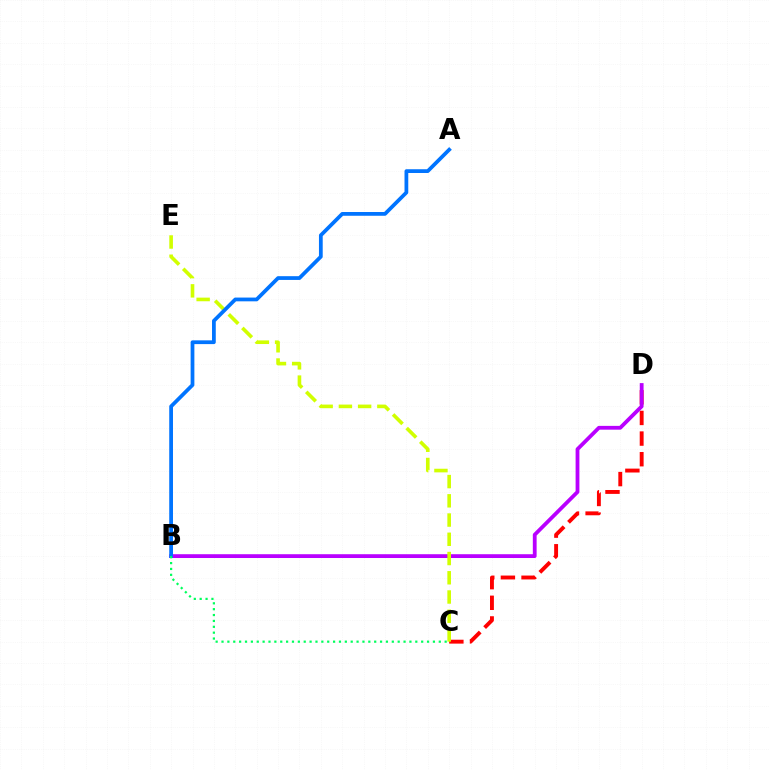{('C', 'D'): [{'color': '#ff0000', 'line_style': 'dashed', 'thickness': 2.8}], ('B', 'D'): [{'color': '#b900ff', 'line_style': 'solid', 'thickness': 2.74}], ('C', 'E'): [{'color': '#d1ff00', 'line_style': 'dashed', 'thickness': 2.61}], ('A', 'B'): [{'color': '#0074ff', 'line_style': 'solid', 'thickness': 2.71}], ('B', 'C'): [{'color': '#00ff5c', 'line_style': 'dotted', 'thickness': 1.6}]}